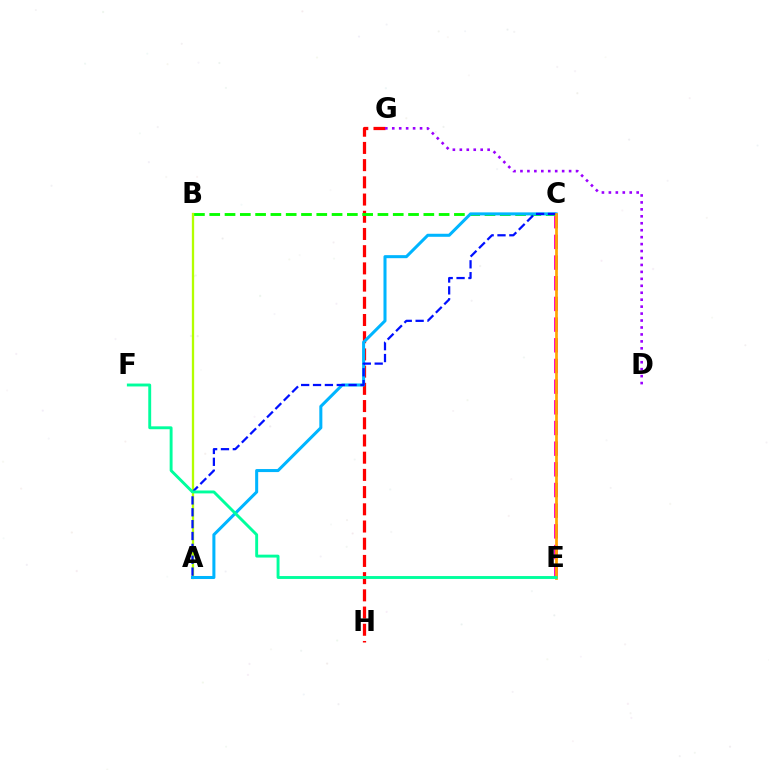{('A', 'B'): [{'color': '#b3ff00', 'line_style': 'solid', 'thickness': 1.66}], ('C', 'E'): [{'color': '#ff00bd', 'line_style': 'dashed', 'thickness': 2.81}, {'color': '#ffa500', 'line_style': 'solid', 'thickness': 1.95}], ('G', 'H'): [{'color': '#ff0000', 'line_style': 'dashed', 'thickness': 2.34}], ('B', 'C'): [{'color': '#08ff00', 'line_style': 'dashed', 'thickness': 2.08}], ('D', 'G'): [{'color': '#9b00ff', 'line_style': 'dotted', 'thickness': 1.89}], ('A', 'C'): [{'color': '#00b5ff', 'line_style': 'solid', 'thickness': 2.19}, {'color': '#0010ff', 'line_style': 'dashed', 'thickness': 1.61}], ('E', 'F'): [{'color': '#00ff9d', 'line_style': 'solid', 'thickness': 2.09}]}